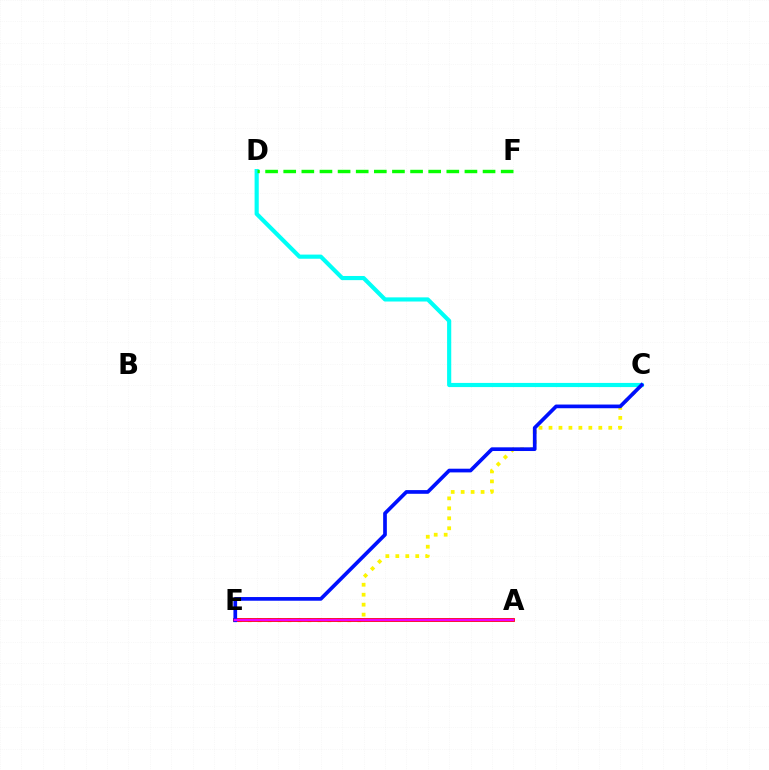{('C', 'E'): [{'color': '#fcf500', 'line_style': 'dotted', 'thickness': 2.71}, {'color': '#0010ff', 'line_style': 'solid', 'thickness': 2.66}], ('A', 'E'): [{'color': '#ff0000', 'line_style': 'solid', 'thickness': 2.73}, {'color': '#ee00ff', 'line_style': 'solid', 'thickness': 1.67}], ('C', 'D'): [{'color': '#00fff6', 'line_style': 'solid', 'thickness': 2.99}], ('D', 'F'): [{'color': '#08ff00', 'line_style': 'dashed', 'thickness': 2.46}]}